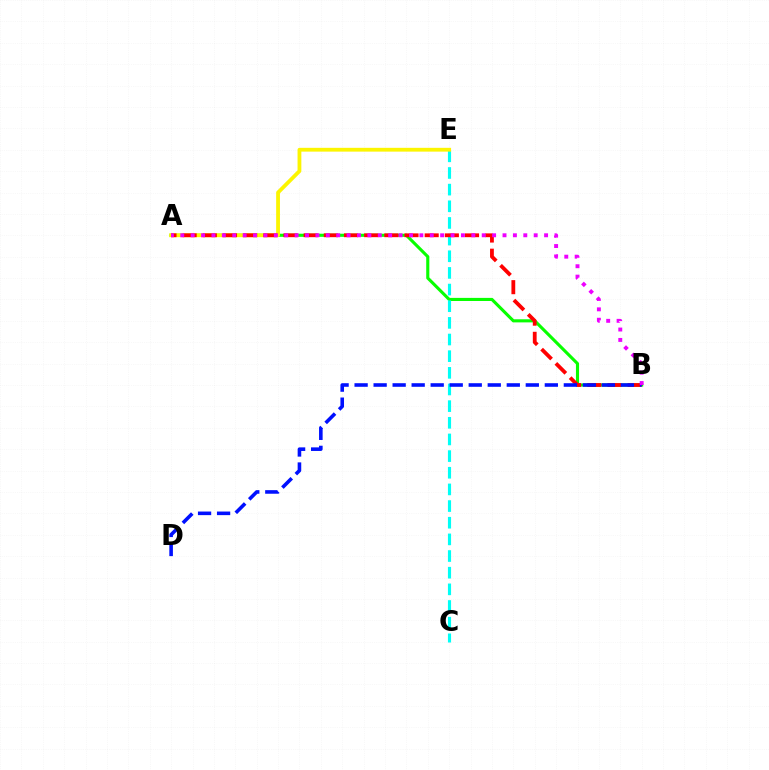{('A', 'B'): [{'color': '#08ff00', 'line_style': 'solid', 'thickness': 2.24}, {'color': '#ff0000', 'line_style': 'dashed', 'thickness': 2.74}, {'color': '#ee00ff', 'line_style': 'dotted', 'thickness': 2.82}], ('C', 'E'): [{'color': '#00fff6', 'line_style': 'dashed', 'thickness': 2.26}], ('A', 'E'): [{'color': '#fcf500', 'line_style': 'solid', 'thickness': 2.73}], ('B', 'D'): [{'color': '#0010ff', 'line_style': 'dashed', 'thickness': 2.58}]}